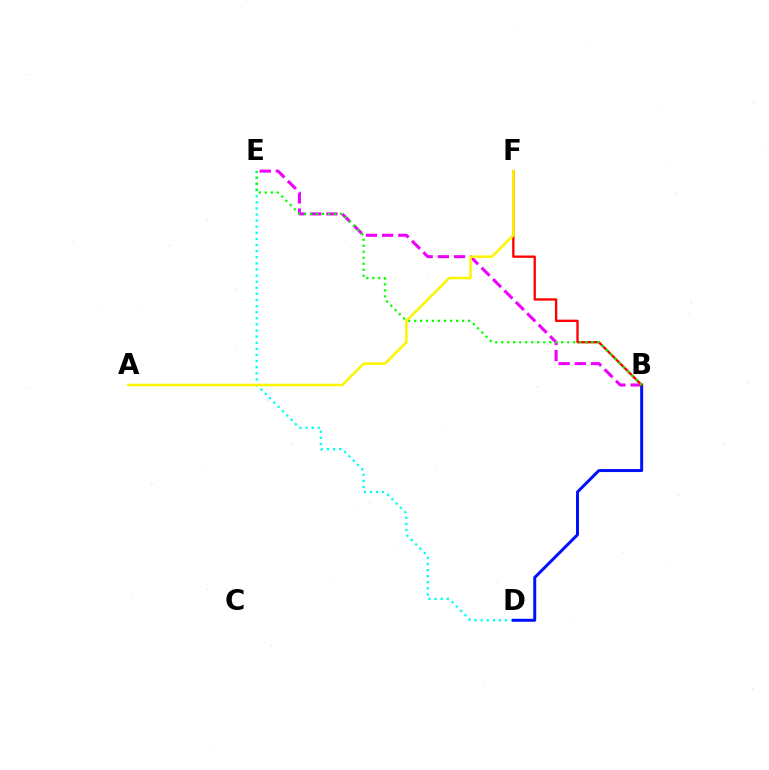{('D', 'E'): [{'color': '#00fff6', 'line_style': 'dotted', 'thickness': 1.66}], ('B', 'E'): [{'color': '#ee00ff', 'line_style': 'dashed', 'thickness': 2.19}, {'color': '#08ff00', 'line_style': 'dotted', 'thickness': 1.63}], ('B', 'D'): [{'color': '#0010ff', 'line_style': 'solid', 'thickness': 2.15}], ('B', 'F'): [{'color': '#ff0000', 'line_style': 'solid', 'thickness': 1.69}], ('A', 'F'): [{'color': '#fcf500', 'line_style': 'solid', 'thickness': 1.82}]}